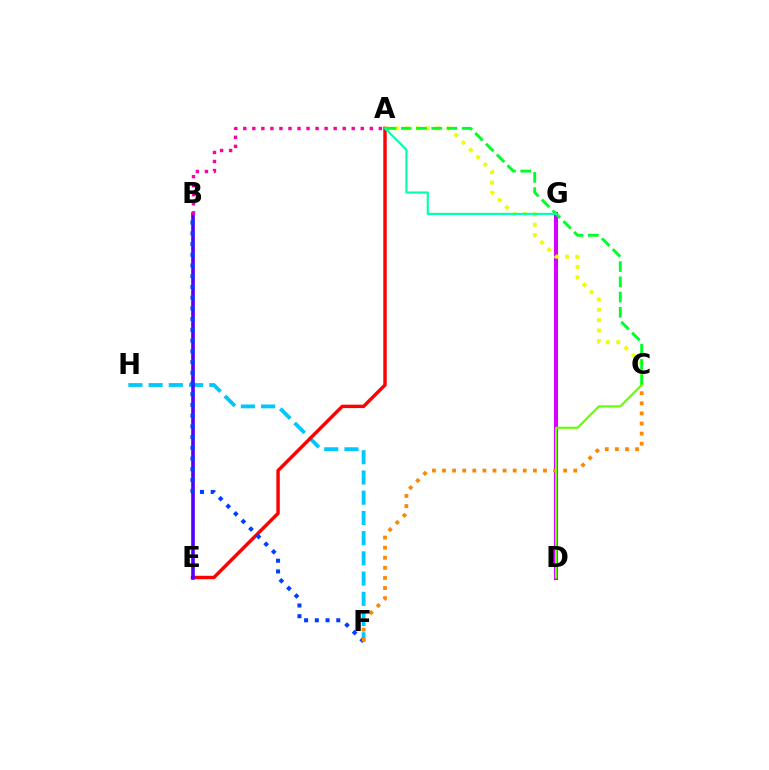{('F', 'H'): [{'color': '#00c7ff', 'line_style': 'dashed', 'thickness': 2.75}], ('D', 'G'): [{'color': '#d600ff', 'line_style': 'solid', 'thickness': 2.95}], ('A', 'E'): [{'color': '#ff0000', 'line_style': 'solid', 'thickness': 2.47}], ('A', 'C'): [{'color': '#eeff00', 'line_style': 'dotted', 'thickness': 2.81}, {'color': '#00ff27', 'line_style': 'dashed', 'thickness': 2.07}], ('B', 'E'): [{'color': '#4f00ff', 'line_style': 'solid', 'thickness': 2.59}], ('B', 'F'): [{'color': '#003fff', 'line_style': 'dotted', 'thickness': 2.91}], ('C', 'F'): [{'color': '#ff8800', 'line_style': 'dotted', 'thickness': 2.74}], ('A', 'G'): [{'color': '#00ffaf', 'line_style': 'solid', 'thickness': 1.54}], ('A', 'B'): [{'color': '#ff00a0', 'line_style': 'dotted', 'thickness': 2.46}], ('C', 'D'): [{'color': '#66ff00', 'line_style': 'solid', 'thickness': 1.57}]}